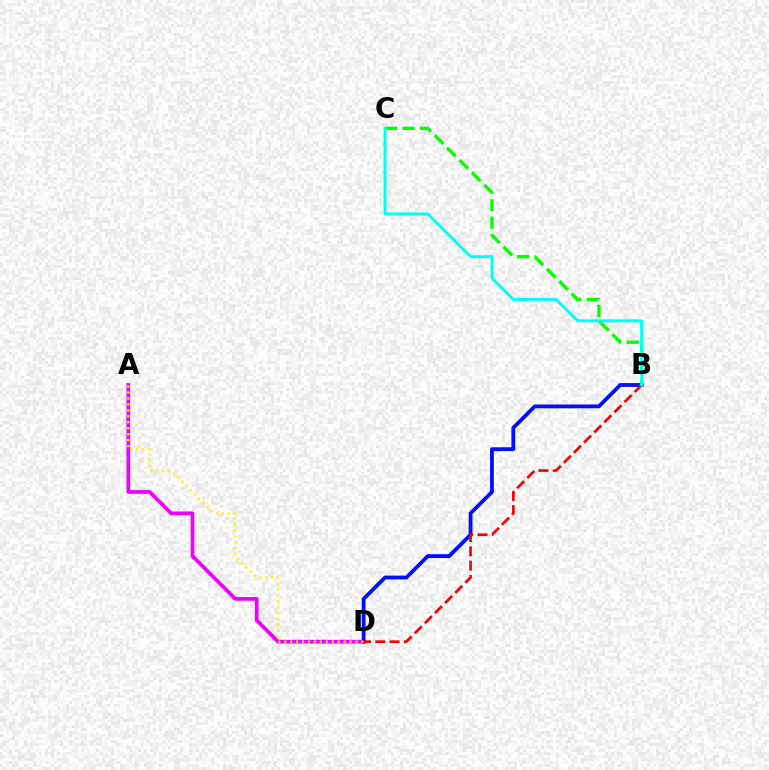{('B', 'C'): [{'color': '#08ff00', 'line_style': 'dashed', 'thickness': 2.38}, {'color': '#00fff6', 'line_style': 'solid', 'thickness': 2.09}], ('A', 'D'): [{'color': '#ee00ff', 'line_style': 'solid', 'thickness': 2.67}, {'color': '#fcf500', 'line_style': 'dotted', 'thickness': 1.61}], ('B', 'D'): [{'color': '#0010ff', 'line_style': 'solid', 'thickness': 2.75}, {'color': '#ff0000', 'line_style': 'dashed', 'thickness': 1.94}]}